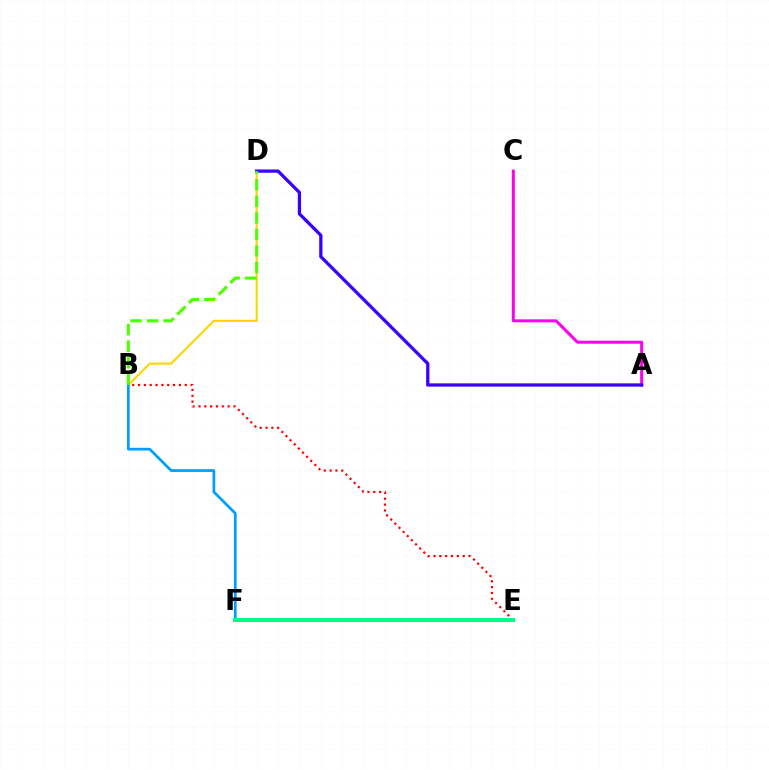{('A', 'C'): [{'color': '#ff00ed', 'line_style': 'solid', 'thickness': 2.16}], ('B', 'D'): [{'color': '#ffd500', 'line_style': 'solid', 'thickness': 1.5}, {'color': '#4fff00', 'line_style': 'dashed', 'thickness': 2.25}], ('B', 'E'): [{'color': '#ff0000', 'line_style': 'dotted', 'thickness': 1.59}], ('B', 'F'): [{'color': '#009eff', 'line_style': 'solid', 'thickness': 1.96}], ('A', 'D'): [{'color': '#3700ff', 'line_style': 'solid', 'thickness': 2.35}], ('E', 'F'): [{'color': '#00ff86', 'line_style': 'solid', 'thickness': 2.9}]}